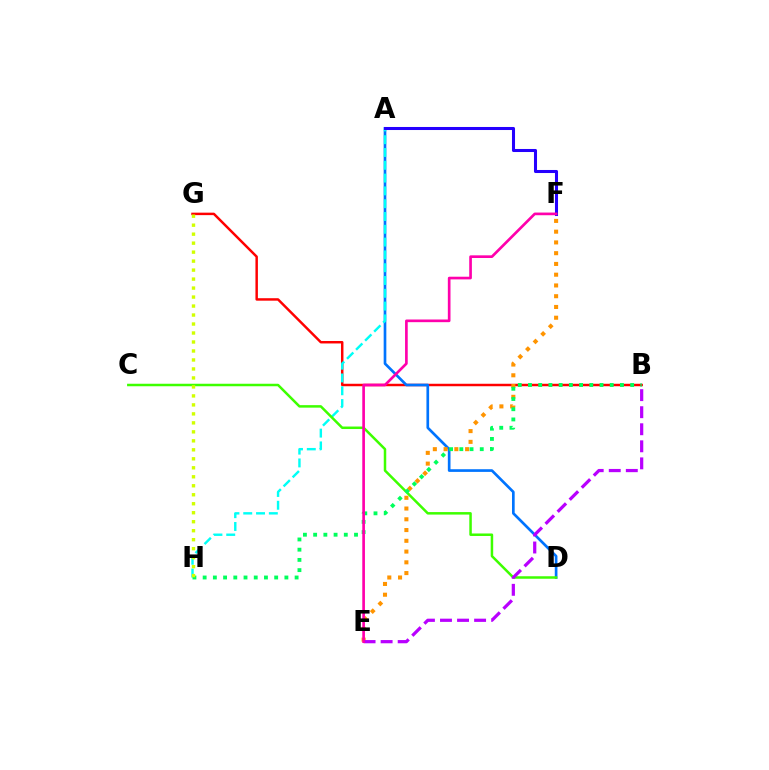{('B', 'G'): [{'color': '#ff0000', 'line_style': 'solid', 'thickness': 1.78}], ('A', 'D'): [{'color': '#0074ff', 'line_style': 'solid', 'thickness': 1.93}], ('E', 'F'): [{'color': '#ff9400', 'line_style': 'dotted', 'thickness': 2.92}, {'color': '#ff00ac', 'line_style': 'solid', 'thickness': 1.92}], ('A', 'H'): [{'color': '#00fff6', 'line_style': 'dashed', 'thickness': 1.74}], ('C', 'D'): [{'color': '#3dff00', 'line_style': 'solid', 'thickness': 1.8}], ('B', 'H'): [{'color': '#00ff5c', 'line_style': 'dotted', 'thickness': 2.78}], ('G', 'H'): [{'color': '#d1ff00', 'line_style': 'dotted', 'thickness': 2.44}], ('B', 'E'): [{'color': '#b900ff', 'line_style': 'dashed', 'thickness': 2.32}], ('A', 'F'): [{'color': '#2500ff', 'line_style': 'solid', 'thickness': 2.2}]}